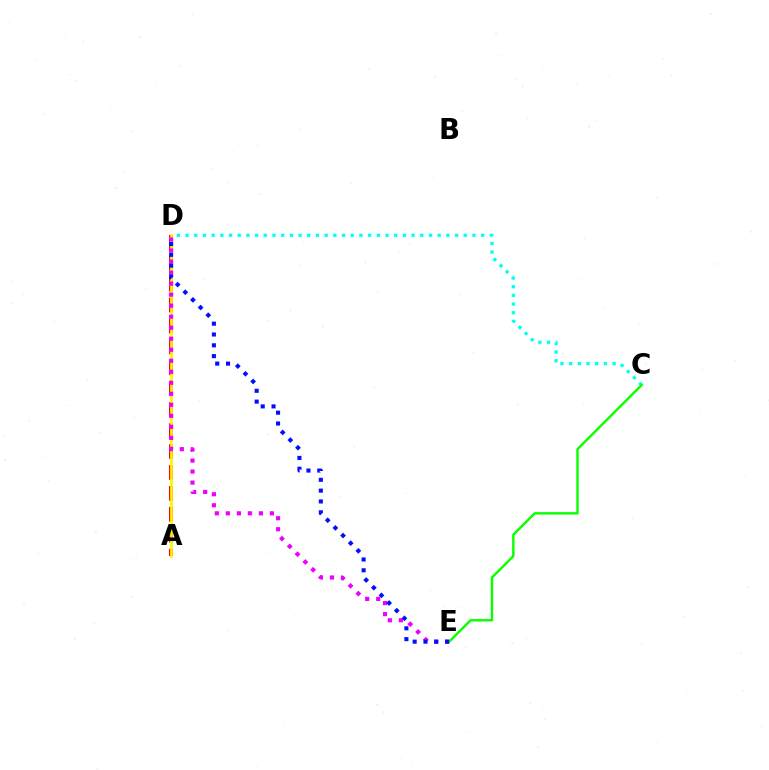{('A', 'D'): [{'color': '#ff0000', 'line_style': 'dashed', 'thickness': 2.84}, {'color': '#fcf500', 'line_style': 'solid', 'thickness': 1.95}], ('C', 'D'): [{'color': '#00fff6', 'line_style': 'dotted', 'thickness': 2.36}], ('D', 'E'): [{'color': '#ee00ff', 'line_style': 'dotted', 'thickness': 2.99}, {'color': '#0010ff', 'line_style': 'dotted', 'thickness': 2.94}], ('C', 'E'): [{'color': '#08ff00', 'line_style': 'solid', 'thickness': 1.74}]}